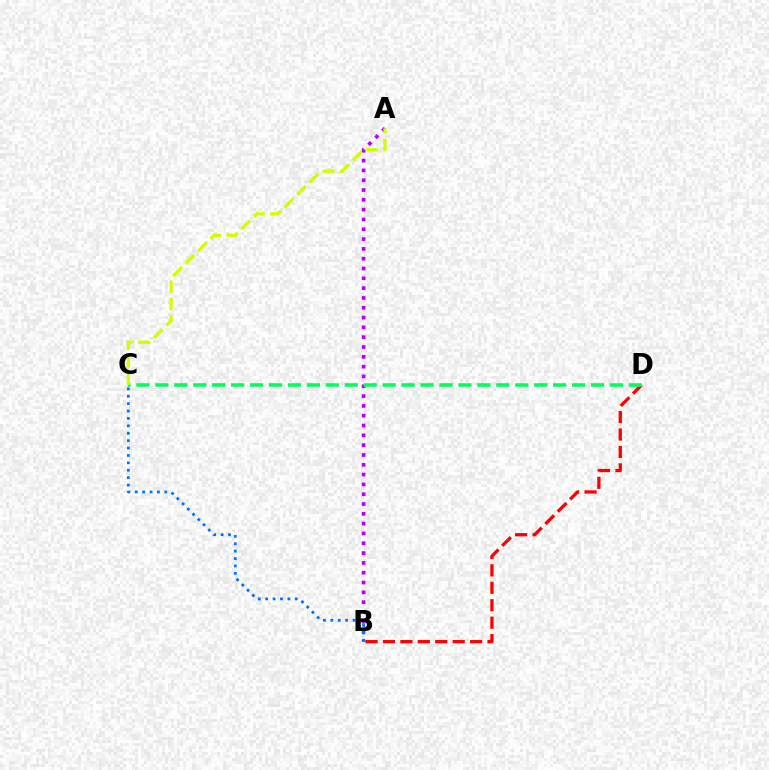{('A', 'B'): [{'color': '#b900ff', 'line_style': 'dotted', 'thickness': 2.67}], ('B', 'C'): [{'color': '#0074ff', 'line_style': 'dotted', 'thickness': 2.01}], ('B', 'D'): [{'color': '#ff0000', 'line_style': 'dashed', 'thickness': 2.37}], ('C', 'D'): [{'color': '#00ff5c', 'line_style': 'dashed', 'thickness': 2.57}], ('A', 'C'): [{'color': '#d1ff00', 'line_style': 'dashed', 'thickness': 2.38}]}